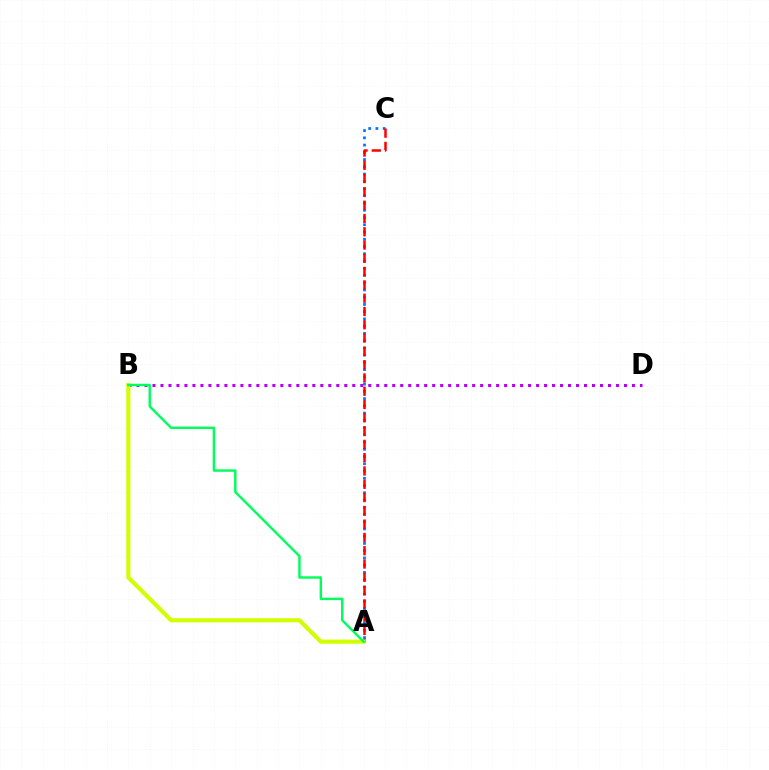{('A', 'C'): [{'color': '#0074ff', 'line_style': 'dotted', 'thickness': 1.97}, {'color': '#ff0000', 'line_style': 'dashed', 'thickness': 1.81}], ('B', 'D'): [{'color': '#b900ff', 'line_style': 'dotted', 'thickness': 2.17}], ('A', 'B'): [{'color': '#d1ff00', 'line_style': 'solid', 'thickness': 2.97}, {'color': '#00ff5c', 'line_style': 'solid', 'thickness': 1.75}]}